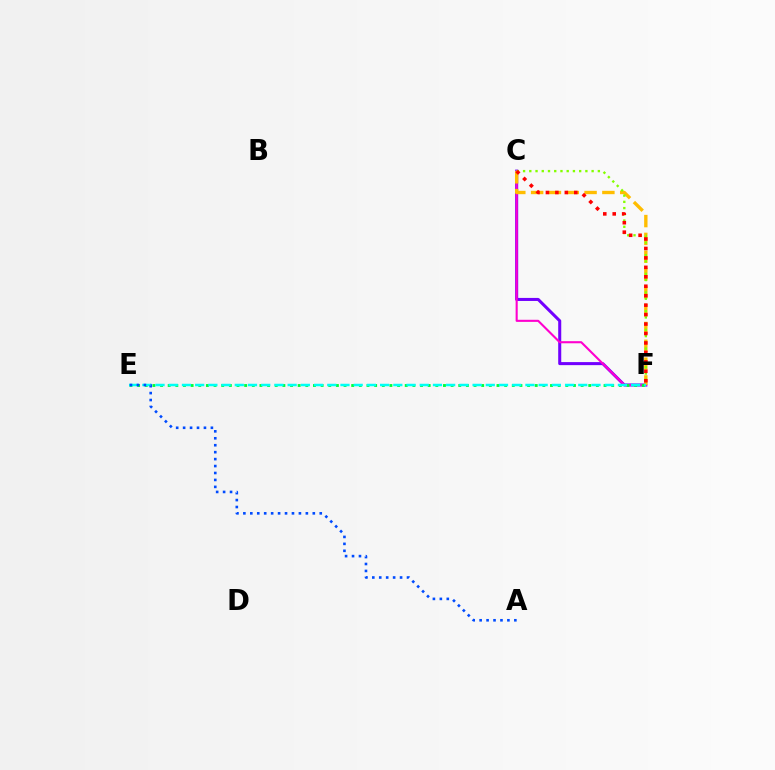{('C', 'F'): [{'color': '#7200ff', 'line_style': 'solid', 'thickness': 2.19}, {'color': '#ff00cf', 'line_style': 'solid', 'thickness': 1.51}, {'color': '#ffbd00', 'line_style': 'dashed', 'thickness': 2.42}, {'color': '#84ff00', 'line_style': 'dotted', 'thickness': 1.69}, {'color': '#ff0000', 'line_style': 'dotted', 'thickness': 2.57}], ('E', 'F'): [{'color': '#00ff39', 'line_style': 'dotted', 'thickness': 2.08}, {'color': '#00fff6', 'line_style': 'dashed', 'thickness': 1.79}], ('A', 'E'): [{'color': '#004bff', 'line_style': 'dotted', 'thickness': 1.89}]}